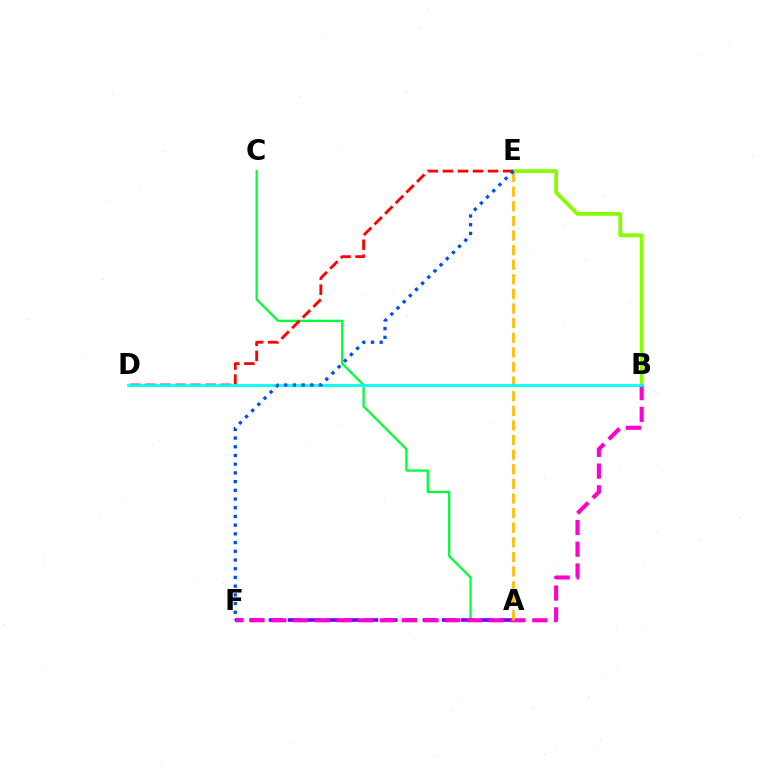{('B', 'E'): [{'color': '#84ff00', 'line_style': 'solid', 'thickness': 2.73}], ('A', 'C'): [{'color': '#00ff39', 'line_style': 'solid', 'thickness': 1.64}], ('A', 'F'): [{'color': '#7200ff', 'line_style': 'dashed', 'thickness': 2.61}], ('B', 'F'): [{'color': '#ff00cf', 'line_style': 'dashed', 'thickness': 2.95}], ('A', 'E'): [{'color': '#ffbd00', 'line_style': 'dashed', 'thickness': 1.99}], ('D', 'E'): [{'color': '#ff0000', 'line_style': 'dashed', 'thickness': 2.04}], ('B', 'D'): [{'color': '#00fff6', 'line_style': 'solid', 'thickness': 1.98}], ('E', 'F'): [{'color': '#004bff', 'line_style': 'dotted', 'thickness': 2.37}]}